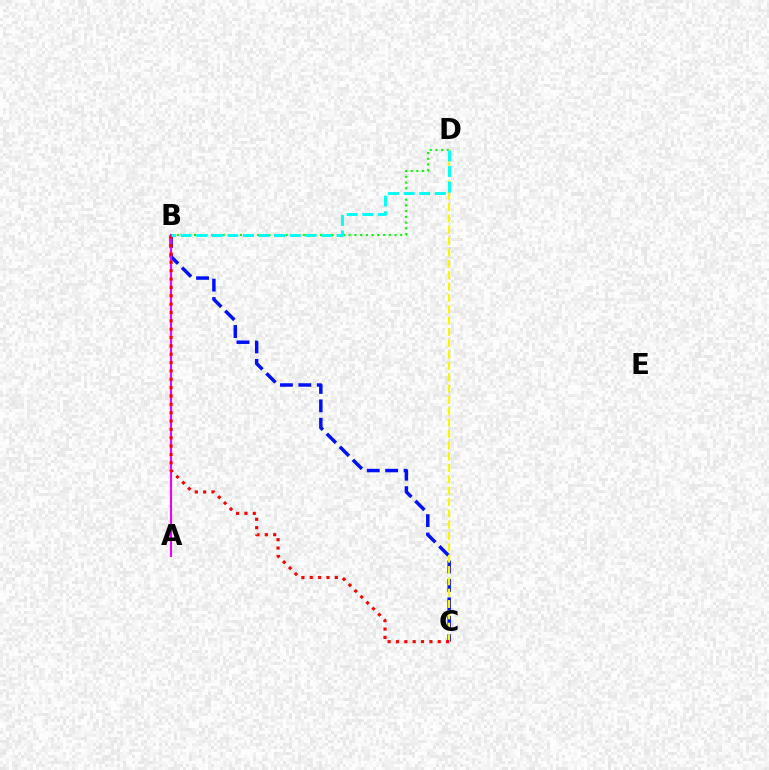{('B', 'C'): [{'color': '#0010ff', 'line_style': 'dashed', 'thickness': 2.5}, {'color': '#ff0000', 'line_style': 'dotted', 'thickness': 2.27}], ('B', 'D'): [{'color': '#08ff00', 'line_style': 'dotted', 'thickness': 1.56}, {'color': '#00fff6', 'line_style': 'dashed', 'thickness': 2.12}], ('C', 'D'): [{'color': '#fcf500', 'line_style': 'dashed', 'thickness': 1.54}], ('A', 'B'): [{'color': '#ee00ff', 'line_style': 'solid', 'thickness': 1.51}]}